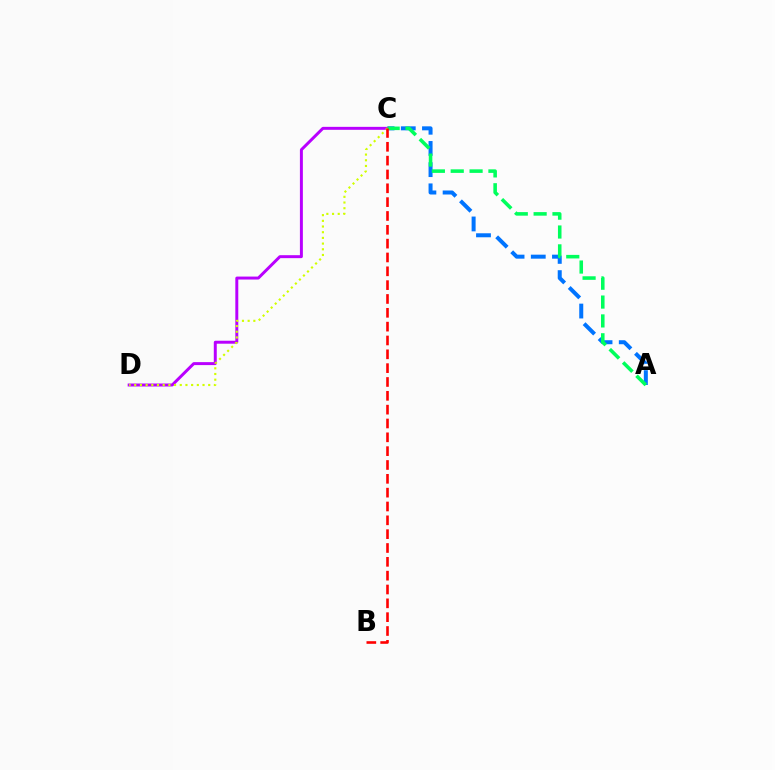{('A', 'C'): [{'color': '#0074ff', 'line_style': 'dashed', 'thickness': 2.88}, {'color': '#00ff5c', 'line_style': 'dashed', 'thickness': 2.56}], ('C', 'D'): [{'color': '#b900ff', 'line_style': 'solid', 'thickness': 2.13}, {'color': '#d1ff00', 'line_style': 'dotted', 'thickness': 1.55}], ('B', 'C'): [{'color': '#ff0000', 'line_style': 'dashed', 'thickness': 1.88}]}